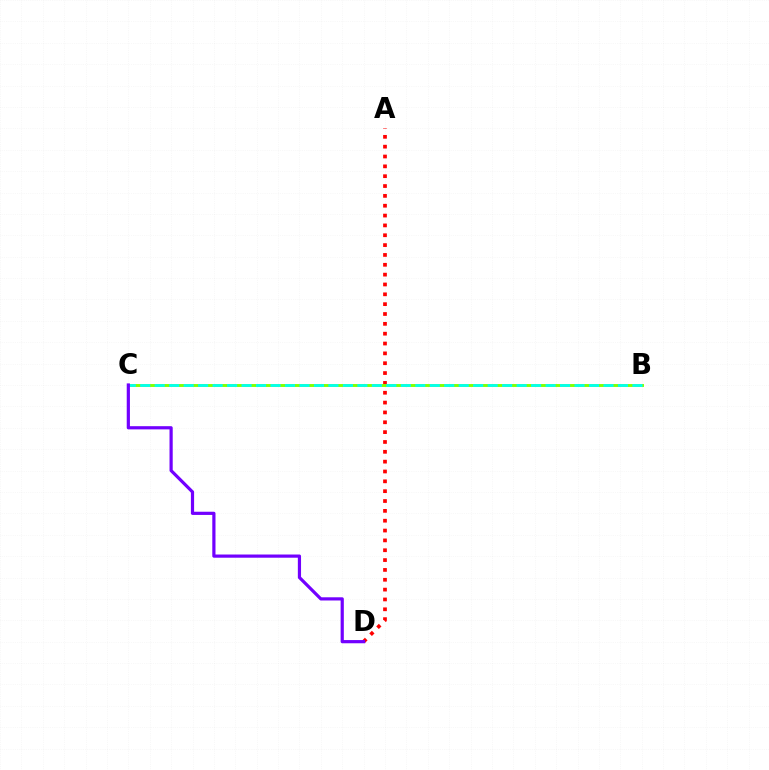{('A', 'D'): [{'color': '#ff0000', 'line_style': 'dotted', 'thickness': 2.67}], ('B', 'C'): [{'color': '#84ff00', 'line_style': 'solid', 'thickness': 2.1}, {'color': '#00fff6', 'line_style': 'dashed', 'thickness': 1.97}], ('C', 'D'): [{'color': '#7200ff', 'line_style': 'solid', 'thickness': 2.3}]}